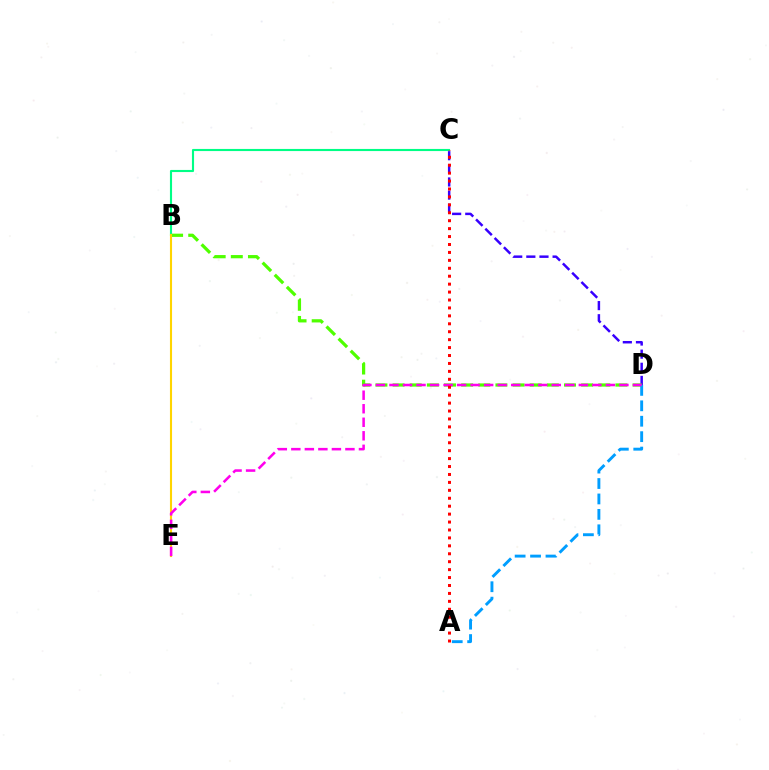{('C', 'D'): [{'color': '#3700ff', 'line_style': 'dashed', 'thickness': 1.78}], ('B', 'D'): [{'color': '#4fff00', 'line_style': 'dashed', 'thickness': 2.33}], ('A', 'D'): [{'color': '#009eff', 'line_style': 'dashed', 'thickness': 2.1}], ('B', 'C'): [{'color': '#00ff86', 'line_style': 'solid', 'thickness': 1.53}], ('B', 'E'): [{'color': '#ffd500', 'line_style': 'solid', 'thickness': 1.52}], ('D', 'E'): [{'color': '#ff00ed', 'line_style': 'dashed', 'thickness': 1.84}], ('A', 'C'): [{'color': '#ff0000', 'line_style': 'dotted', 'thickness': 2.15}]}